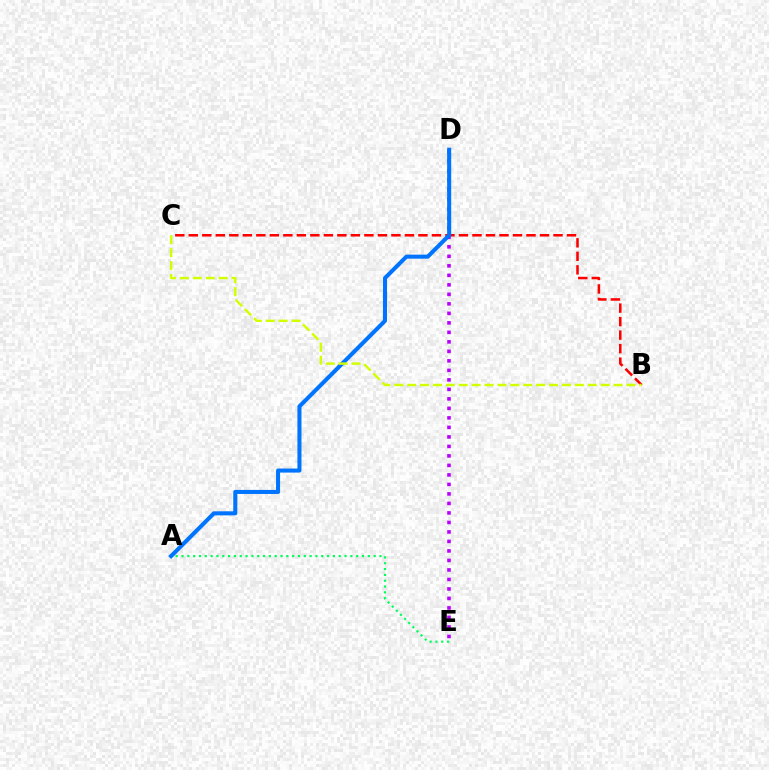{('B', 'C'): [{'color': '#ff0000', 'line_style': 'dashed', 'thickness': 1.84}, {'color': '#d1ff00', 'line_style': 'dashed', 'thickness': 1.75}], ('A', 'E'): [{'color': '#00ff5c', 'line_style': 'dotted', 'thickness': 1.58}], ('D', 'E'): [{'color': '#b900ff', 'line_style': 'dotted', 'thickness': 2.58}], ('A', 'D'): [{'color': '#0074ff', 'line_style': 'solid', 'thickness': 2.92}]}